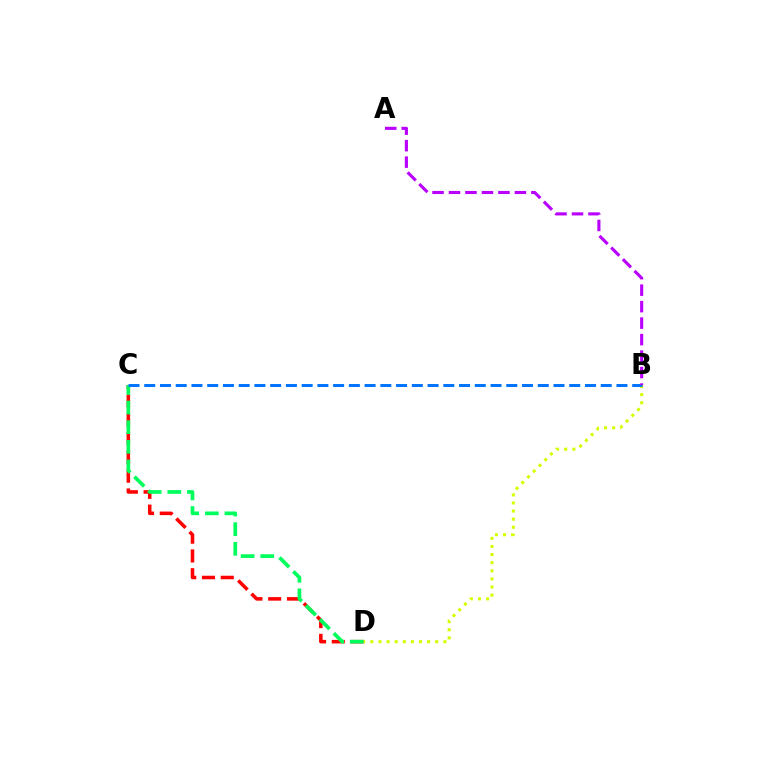{('C', 'D'): [{'color': '#ff0000', 'line_style': 'dashed', 'thickness': 2.55}, {'color': '#00ff5c', 'line_style': 'dashed', 'thickness': 2.67}], ('B', 'D'): [{'color': '#d1ff00', 'line_style': 'dotted', 'thickness': 2.2}], ('B', 'C'): [{'color': '#0074ff', 'line_style': 'dashed', 'thickness': 2.14}], ('A', 'B'): [{'color': '#b900ff', 'line_style': 'dashed', 'thickness': 2.24}]}